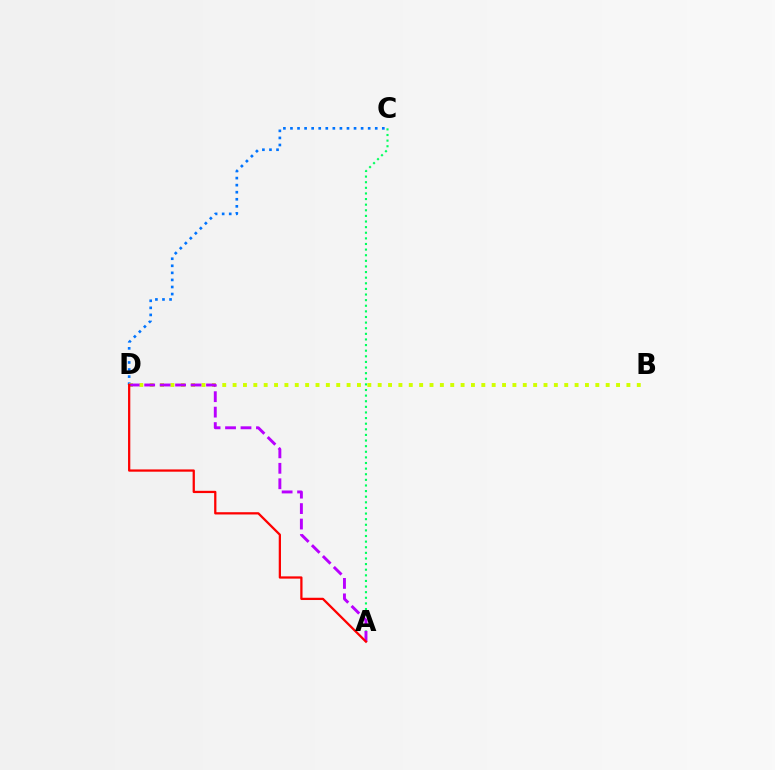{('C', 'D'): [{'color': '#0074ff', 'line_style': 'dotted', 'thickness': 1.92}], ('A', 'C'): [{'color': '#00ff5c', 'line_style': 'dotted', 'thickness': 1.53}], ('B', 'D'): [{'color': '#d1ff00', 'line_style': 'dotted', 'thickness': 2.82}], ('A', 'D'): [{'color': '#b900ff', 'line_style': 'dashed', 'thickness': 2.1}, {'color': '#ff0000', 'line_style': 'solid', 'thickness': 1.63}]}